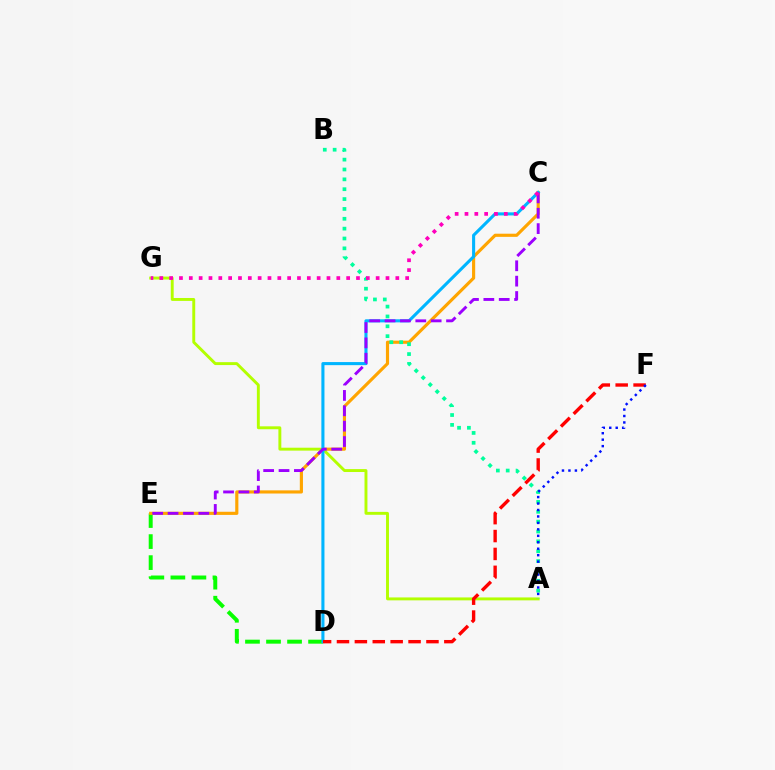{('D', 'E'): [{'color': '#08ff00', 'line_style': 'dashed', 'thickness': 2.86}], ('C', 'E'): [{'color': '#ffa500', 'line_style': 'solid', 'thickness': 2.26}, {'color': '#9b00ff', 'line_style': 'dashed', 'thickness': 2.09}], ('A', 'G'): [{'color': '#b3ff00', 'line_style': 'solid', 'thickness': 2.1}], ('C', 'D'): [{'color': '#00b5ff', 'line_style': 'solid', 'thickness': 2.22}], ('A', 'B'): [{'color': '#00ff9d', 'line_style': 'dotted', 'thickness': 2.68}], ('C', 'G'): [{'color': '#ff00bd', 'line_style': 'dotted', 'thickness': 2.67}], ('D', 'F'): [{'color': '#ff0000', 'line_style': 'dashed', 'thickness': 2.43}], ('A', 'F'): [{'color': '#0010ff', 'line_style': 'dotted', 'thickness': 1.75}]}